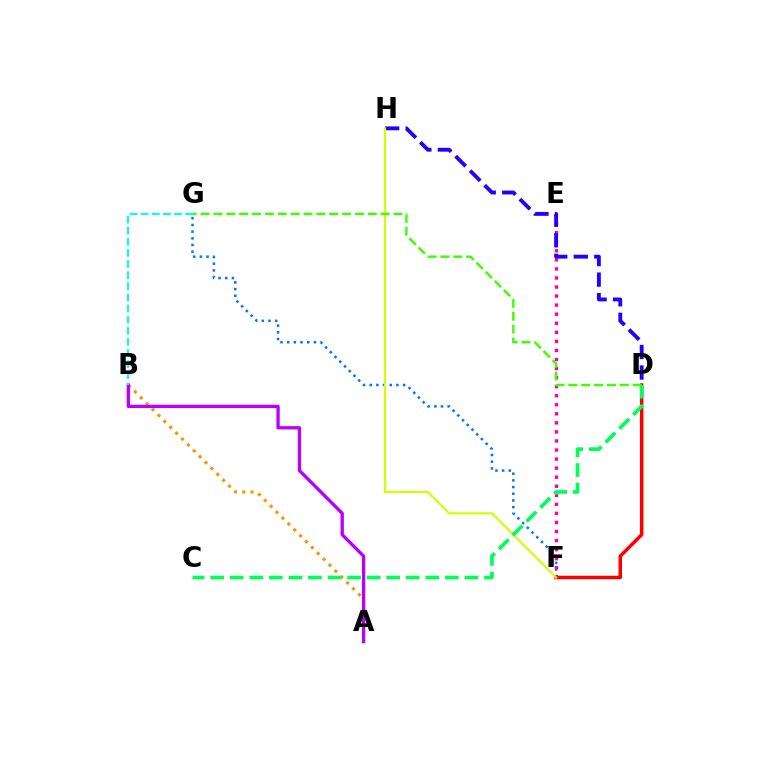{('F', 'G'): [{'color': '#0074ff', 'line_style': 'dotted', 'thickness': 1.82}], ('E', 'F'): [{'color': '#ff00ac', 'line_style': 'dotted', 'thickness': 2.46}], ('D', 'F'): [{'color': '#ff0000', 'line_style': 'solid', 'thickness': 2.51}], ('A', 'B'): [{'color': '#ff9400', 'line_style': 'dotted', 'thickness': 2.26}, {'color': '#b900ff', 'line_style': 'solid', 'thickness': 2.38}], ('D', 'H'): [{'color': '#2500ff', 'line_style': 'dashed', 'thickness': 2.79}], ('F', 'H'): [{'color': '#d1ff00', 'line_style': 'solid', 'thickness': 1.56}], ('B', 'G'): [{'color': '#00fff6', 'line_style': 'dashed', 'thickness': 1.51}], ('D', 'G'): [{'color': '#3dff00', 'line_style': 'dashed', 'thickness': 1.75}], ('C', 'D'): [{'color': '#00ff5c', 'line_style': 'dashed', 'thickness': 2.66}]}